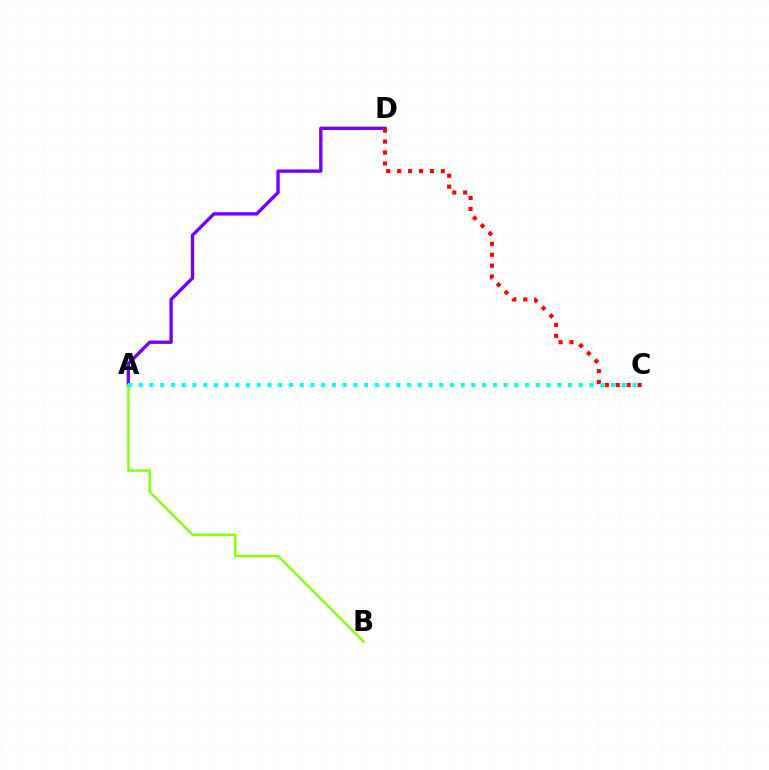{('A', 'D'): [{'color': '#7200ff', 'line_style': 'solid', 'thickness': 2.42}], ('A', 'B'): [{'color': '#84ff00', 'line_style': 'solid', 'thickness': 1.71}], ('C', 'D'): [{'color': '#ff0000', 'line_style': 'dotted', 'thickness': 2.97}], ('A', 'C'): [{'color': '#00fff6', 'line_style': 'dotted', 'thickness': 2.92}]}